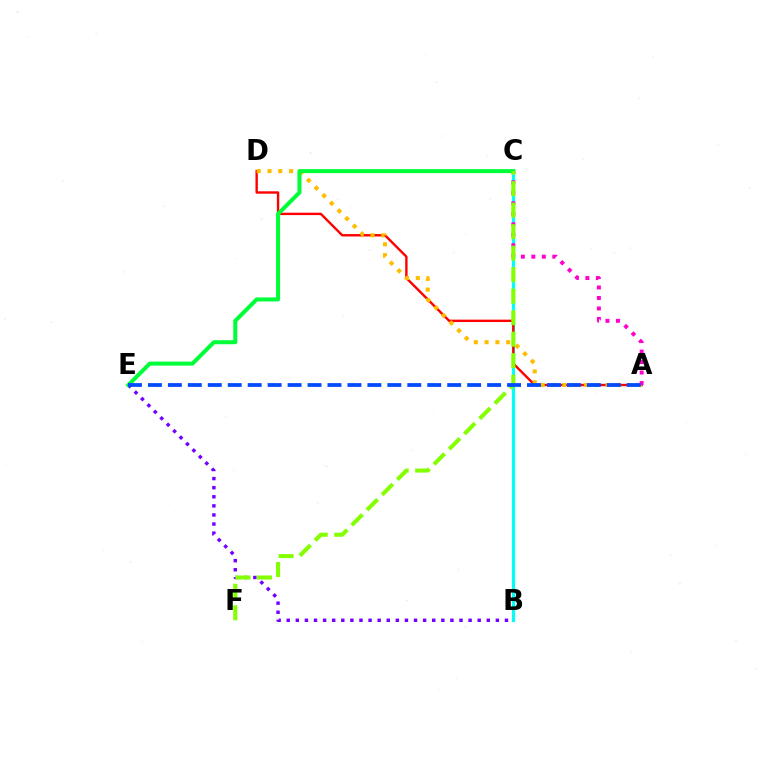{('B', 'C'): [{'color': '#00fff6', 'line_style': 'solid', 'thickness': 2.28}], ('A', 'D'): [{'color': '#ff0000', 'line_style': 'solid', 'thickness': 1.72}, {'color': '#ffbd00', 'line_style': 'dotted', 'thickness': 2.93}], ('B', 'E'): [{'color': '#7200ff', 'line_style': 'dotted', 'thickness': 2.47}], ('A', 'C'): [{'color': '#ff00cf', 'line_style': 'dotted', 'thickness': 2.85}], ('C', 'E'): [{'color': '#00ff39', 'line_style': 'solid', 'thickness': 2.89}], ('C', 'F'): [{'color': '#84ff00', 'line_style': 'dashed', 'thickness': 2.92}], ('A', 'E'): [{'color': '#004bff', 'line_style': 'dashed', 'thickness': 2.71}]}